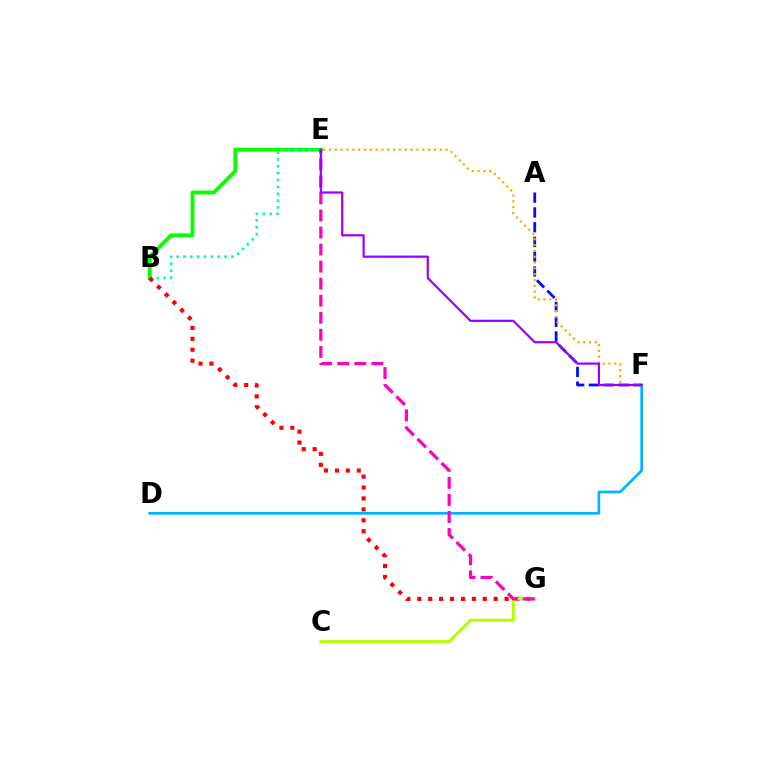{('B', 'E'): [{'color': '#08ff00', 'line_style': 'solid', 'thickness': 2.76}, {'color': '#00ff9d', 'line_style': 'dotted', 'thickness': 1.86}], ('B', 'G'): [{'color': '#ff0000', 'line_style': 'dotted', 'thickness': 2.97}], ('A', 'F'): [{'color': '#0010ff', 'line_style': 'dashed', 'thickness': 2.01}], ('C', 'G'): [{'color': '#b3ff00', 'line_style': 'solid', 'thickness': 2.2}], ('D', 'F'): [{'color': '#00b5ff', 'line_style': 'solid', 'thickness': 1.94}], ('E', 'F'): [{'color': '#ffa500', 'line_style': 'dotted', 'thickness': 1.58}, {'color': '#9b00ff', 'line_style': 'solid', 'thickness': 1.59}], ('E', 'G'): [{'color': '#ff00bd', 'line_style': 'dashed', 'thickness': 2.32}]}